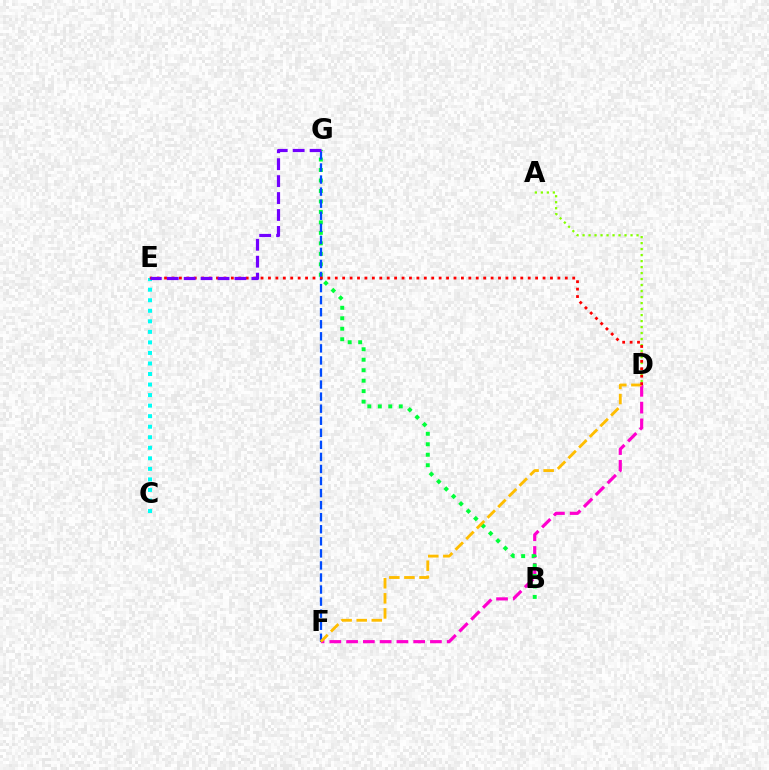{('D', 'F'): [{'color': '#ff00cf', 'line_style': 'dashed', 'thickness': 2.28}, {'color': '#ffbd00', 'line_style': 'dashed', 'thickness': 2.05}], ('B', 'G'): [{'color': '#00ff39', 'line_style': 'dotted', 'thickness': 2.85}], ('F', 'G'): [{'color': '#004bff', 'line_style': 'dashed', 'thickness': 1.64}], ('A', 'D'): [{'color': '#84ff00', 'line_style': 'dotted', 'thickness': 1.63}], ('C', 'E'): [{'color': '#00fff6', 'line_style': 'dotted', 'thickness': 2.86}], ('D', 'E'): [{'color': '#ff0000', 'line_style': 'dotted', 'thickness': 2.02}], ('E', 'G'): [{'color': '#7200ff', 'line_style': 'dashed', 'thickness': 2.3}]}